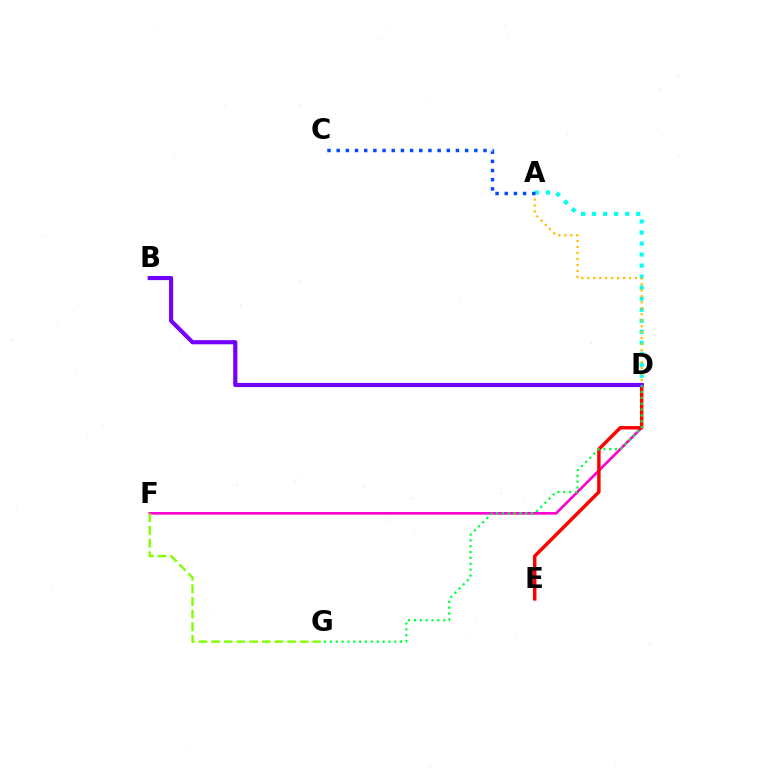{('A', 'D'): [{'color': '#00fff6', 'line_style': 'dotted', 'thickness': 3.0}, {'color': '#ffbd00', 'line_style': 'dotted', 'thickness': 1.62}], ('D', 'F'): [{'color': '#ff00cf', 'line_style': 'solid', 'thickness': 1.89}], ('A', 'C'): [{'color': '#004bff', 'line_style': 'dotted', 'thickness': 2.49}], ('D', 'E'): [{'color': '#ff0000', 'line_style': 'solid', 'thickness': 2.48}], ('F', 'G'): [{'color': '#84ff00', 'line_style': 'dashed', 'thickness': 1.72}], ('B', 'D'): [{'color': '#7200ff', 'line_style': 'solid', 'thickness': 2.98}], ('D', 'G'): [{'color': '#00ff39', 'line_style': 'dotted', 'thickness': 1.59}]}